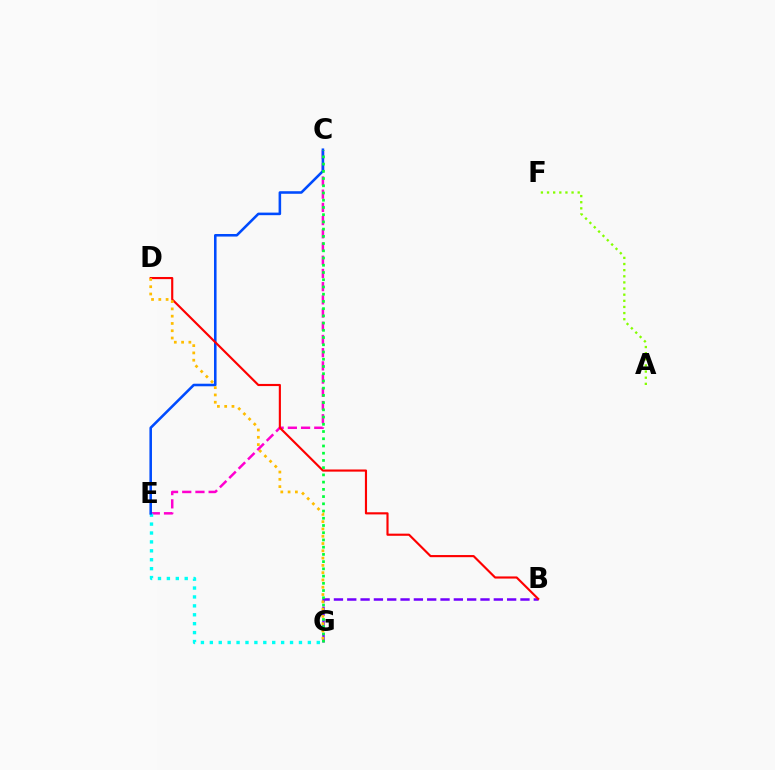{('C', 'E'): [{'color': '#ff00cf', 'line_style': 'dashed', 'thickness': 1.79}, {'color': '#004bff', 'line_style': 'solid', 'thickness': 1.85}], ('B', 'G'): [{'color': '#7200ff', 'line_style': 'dashed', 'thickness': 1.81}], ('E', 'G'): [{'color': '#00fff6', 'line_style': 'dotted', 'thickness': 2.42}], ('B', 'D'): [{'color': '#ff0000', 'line_style': 'solid', 'thickness': 1.54}], ('C', 'G'): [{'color': '#00ff39', 'line_style': 'dotted', 'thickness': 1.96}], ('D', 'G'): [{'color': '#ffbd00', 'line_style': 'dotted', 'thickness': 1.98}], ('A', 'F'): [{'color': '#84ff00', 'line_style': 'dotted', 'thickness': 1.67}]}